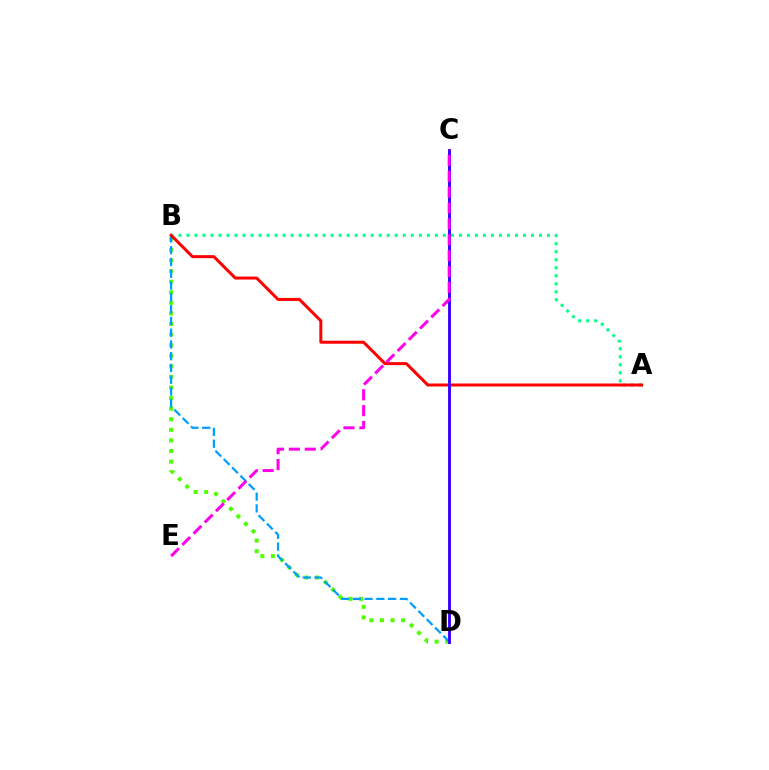{('B', 'D'): [{'color': '#4fff00', 'line_style': 'dotted', 'thickness': 2.88}, {'color': '#009eff', 'line_style': 'dashed', 'thickness': 1.6}], ('A', 'B'): [{'color': '#00ff86', 'line_style': 'dotted', 'thickness': 2.18}, {'color': '#ff0000', 'line_style': 'solid', 'thickness': 2.17}], ('C', 'D'): [{'color': '#ffd500', 'line_style': 'dotted', 'thickness': 2.09}, {'color': '#3700ff', 'line_style': 'solid', 'thickness': 2.09}], ('C', 'E'): [{'color': '#ff00ed', 'line_style': 'dashed', 'thickness': 2.16}]}